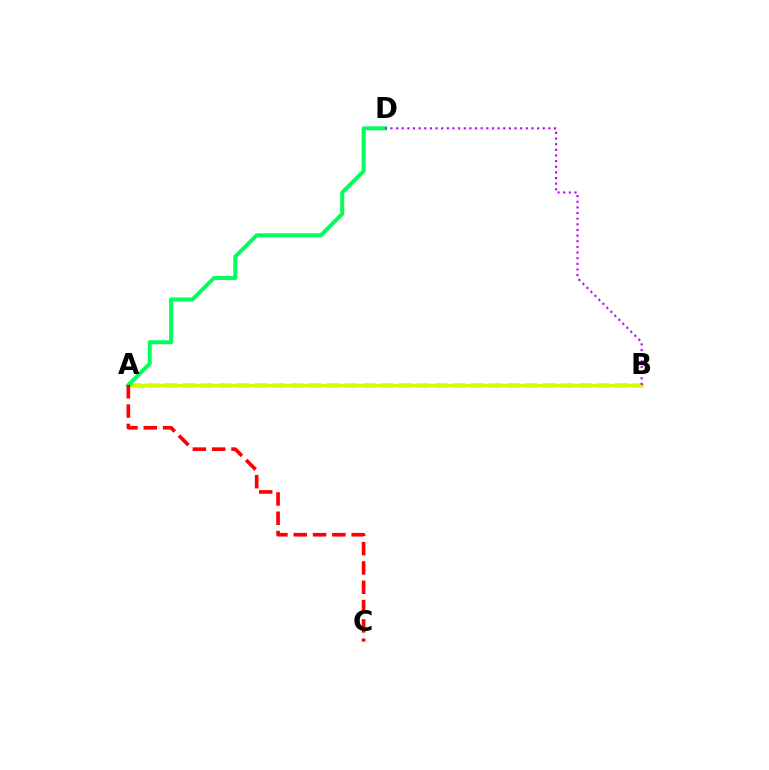{('A', 'B'): [{'color': '#0074ff', 'line_style': 'dashed', 'thickness': 2.45}, {'color': '#d1ff00', 'line_style': 'solid', 'thickness': 2.48}], ('A', 'D'): [{'color': '#00ff5c', 'line_style': 'solid', 'thickness': 2.88}], ('A', 'C'): [{'color': '#ff0000', 'line_style': 'dashed', 'thickness': 2.62}], ('B', 'D'): [{'color': '#b900ff', 'line_style': 'dotted', 'thickness': 1.53}]}